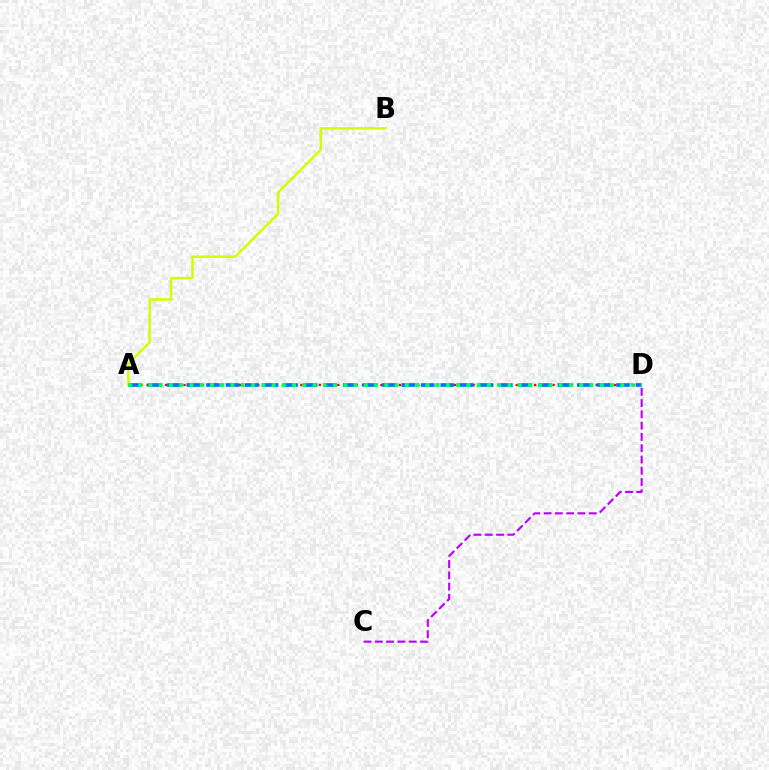{('C', 'D'): [{'color': '#b900ff', 'line_style': 'dashed', 'thickness': 1.53}], ('A', 'D'): [{'color': '#ff0000', 'line_style': 'dotted', 'thickness': 1.67}, {'color': '#0074ff', 'line_style': 'dashed', 'thickness': 2.65}, {'color': '#00ff5c', 'line_style': 'dotted', 'thickness': 2.79}], ('A', 'B'): [{'color': '#d1ff00', 'line_style': 'solid', 'thickness': 1.77}]}